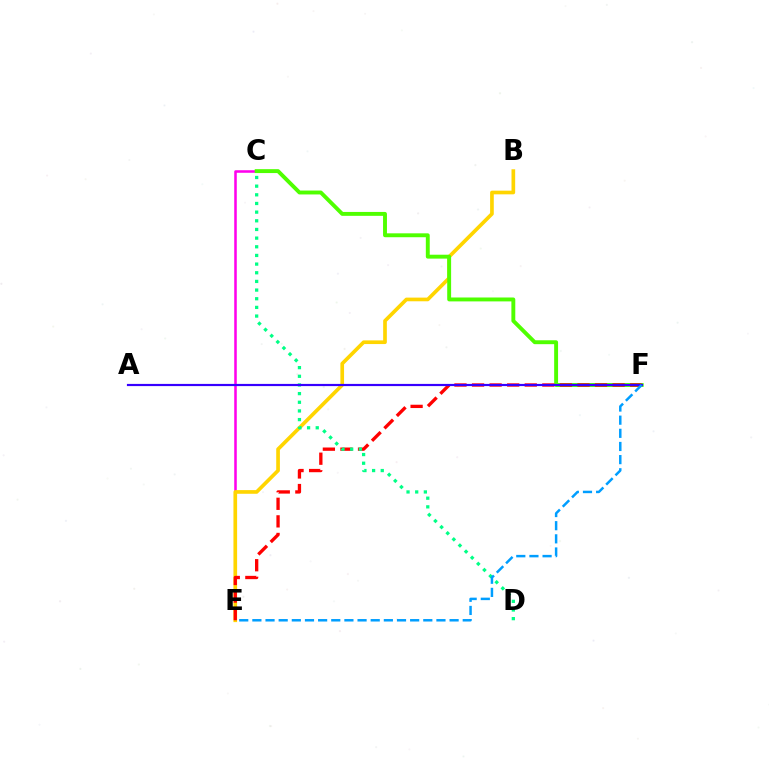{('C', 'E'): [{'color': '#ff00ed', 'line_style': 'solid', 'thickness': 1.83}], ('B', 'E'): [{'color': '#ffd500', 'line_style': 'solid', 'thickness': 2.64}], ('C', 'F'): [{'color': '#4fff00', 'line_style': 'solid', 'thickness': 2.81}], ('E', 'F'): [{'color': '#ff0000', 'line_style': 'dashed', 'thickness': 2.39}, {'color': '#009eff', 'line_style': 'dashed', 'thickness': 1.79}], ('C', 'D'): [{'color': '#00ff86', 'line_style': 'dotted', 'thickness': 2.35}], ('A', 'F'): [{'color': '#3700ff', 'line_style': 'solid', 'thickness': 1.58}]}